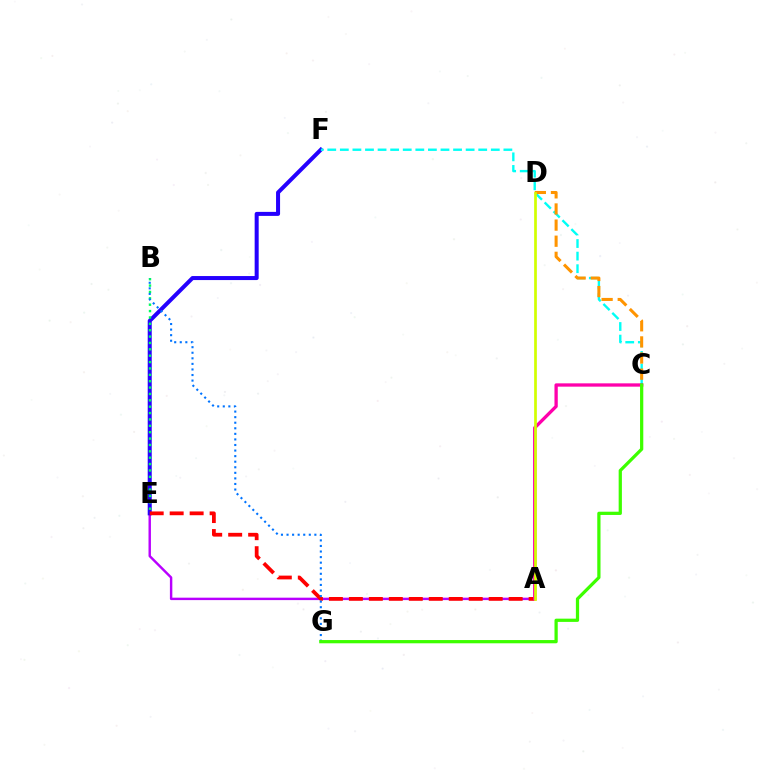{('A', 'E'): [{'color': '#b900ff', 'line_style': 'solid', 'thickness': 1.75}, {'color': '#ff0000', 'line_style': 'dashed', 'thickness': 2.71}], ('E', 'F'): [{'color': '#2500ff', 'line_style': 'solid', 'thickness': 2.89}], ('C', 'F'): [{'color': '#00fff6', 'line_style': 'dashed', 'thickness': 1.71}], ('B', 'E'): [{'color': '#00ff5c', 'line_style': 'dotted', 'thickness': 1.73}], ('C', 'D'): [{'color': '#ff9400', 'line_style': 'dashed', 'thickness': 2.19}], ('A', 'C'): [{'color': '#ff00ac', 'line_style': 'solid', 'thickness': 2.38}], ('B', 'G'): [{'color': '#0074ff', 'line_style': 'dotted', 'thickness': 1.51}], ('A', 'D'): [{'color': '#d1ff00', 'line_style': 'solid', 'thickness': 1.95}], ('C', 'G'): [{'color': '#3dff00', 'line_style': 'solid', 'thickness': 2.33}]}